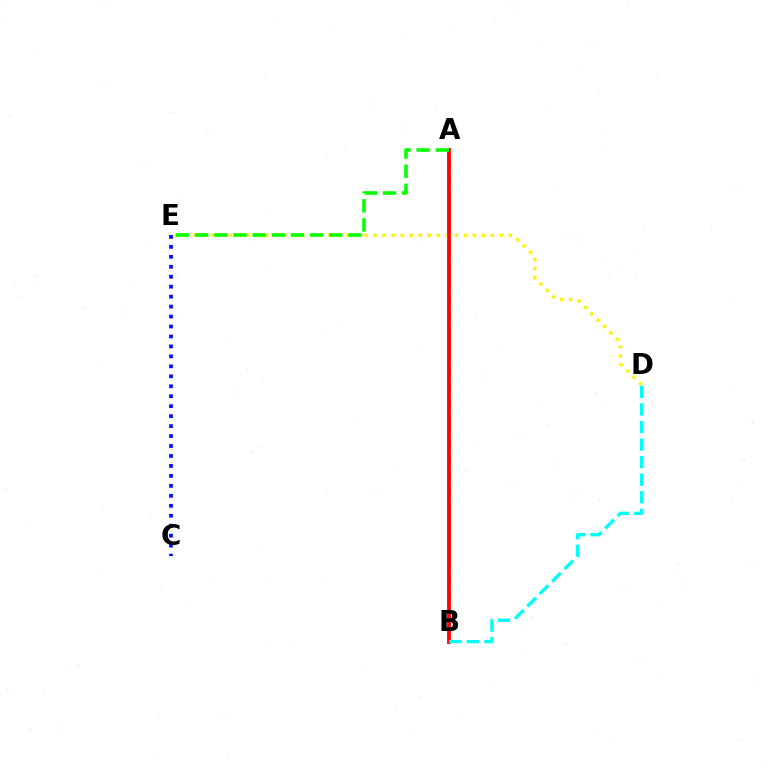{('D', 'E'): [{'color': '#fcf500', 'line_style': 'dotted', 'thickness': 2.45}], ('A', 'B'): [{'color': '#ee00ff', 'line_style': 'dotted', 'thickness': 1.54}, {'color': '#ff0000', 'line_style': 'solid', 'thickness': 2.72}], ('C', 'E'): [{'color': '#0010ff', 'line_style': 'dotted', 'thickness': 2.71}], ('A', 'E'): [{'color': '#08ff00', 'line_style': 'dashed', 'thickness': 2.6}], ('B', 'D'): [{'color': '#00fff6', 'line_style': 'dashed', 'thickness': 2.38}]}